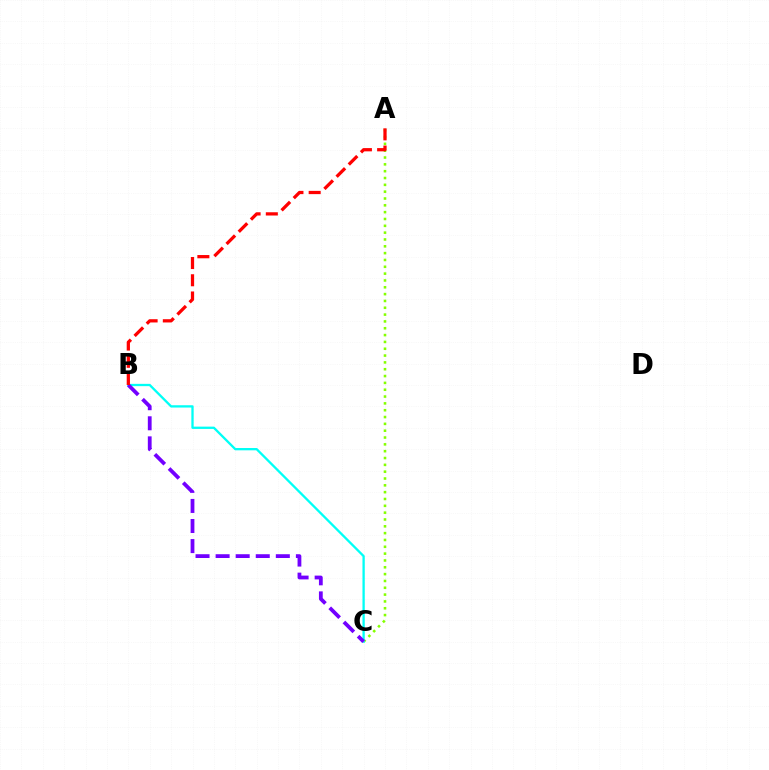{('A', 'C'): [{'color': '#84ff00', 'line_style': 'dotted', 'thickness': 1.86}], ('B', 'C'): [{'color': '#00fff6', 'line_style': 'solid', 'thickness': 1.66}, {'color': '#7200ff', 'line_style': 'dashed', 'thickness': 2.73}], ('A', 'B'): [{'color': '#ff0000', 'line_style': 'dashed', 'thickness': 2.34}]}